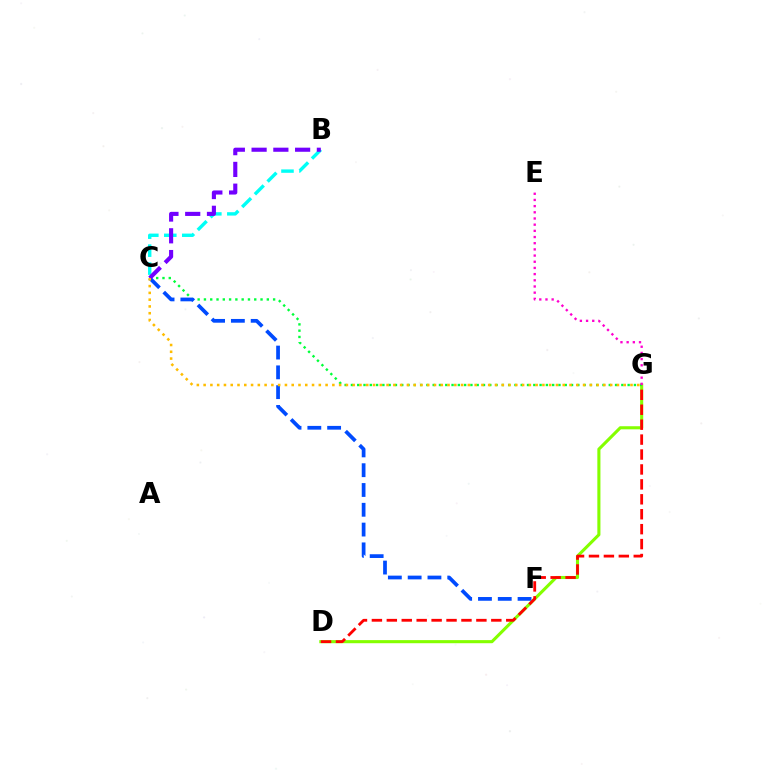{('D', 'G'): [{'color': '#84ff00', 'line_style': 'solid', 'thickness': 2.23}, {'color': '#ff0000', 'line_style': 'dashed', 'thickness': 2.03}], ('C', 'G'): [{'color': '#00ff39', 'line_style': 'dotted', 'thickness': 1.71}, {'color': '#ffbd00', 'line_style': 'dotted', 'thickness': 1.84}], ('C', 'F'): [{'color': '#004bff', 'line_style': 'dashed', 'thickness': 2.69}], ('B', 'C'): [{'color': '#00fff6', 'line_style': 'dashed', 'thickness': 2.44}, {'color': '#7200ff', 'line_style': 'dashed', 'thickness': 2.96}], ('E', 'G'): [{'color': '#ff00cf', 'line_style': 'dotted', 'thickness': 1.68}]}